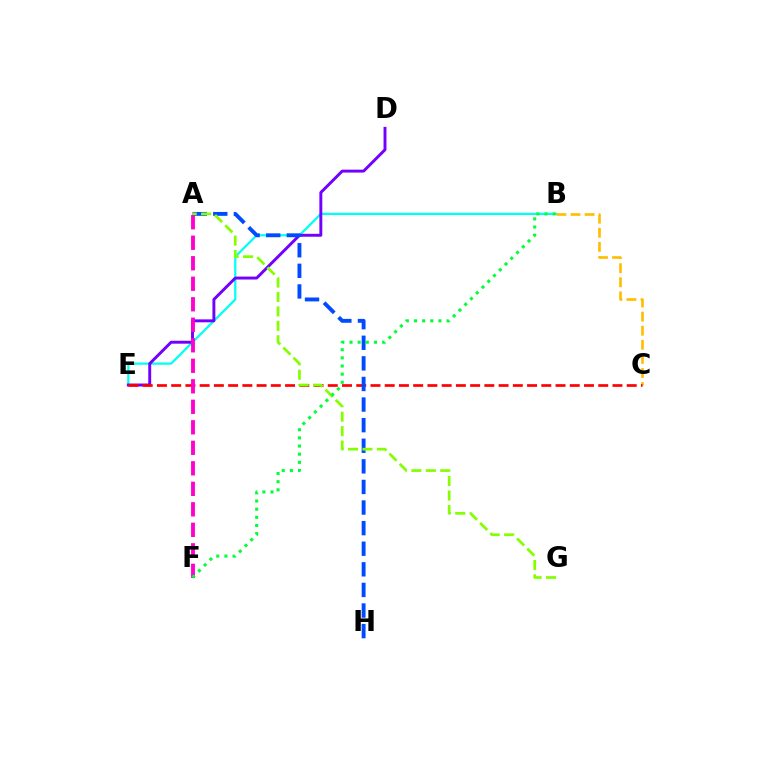{('B', 'E'): [{'color': '#00fff6', 'line_style': 'solid', 'thickness': 1.62}], ('D', 'E'): [{'color': '#7200ff', 'line_style': 'solid', 'thickness': 2.11}], ('B', 'C'): [{'color': '#ffbd00', 'line_style': 'dashed', 'thickness': 1.91}], ('C', 'E'): [{'color': '#ff0000', 'line_style': 'dashed', 'thickness': 1.93}], ('A', 'H'): [{'color': '#004bff', 'line_style': 'dashed', 'thickness': 2.8}], ('A', 'G'): [{'color': '#84ff00', 'line_style': 'dashed', 'thickness': 1.96}], ('A', 'F'): [{'color': '#ff00cf', 'line_style': 'dashed', 'thickness': 2.79}], ('B', 'F'): [{'color': '#00ff39', 'line_style': 'dotted', 'thickness': 2.21}]}